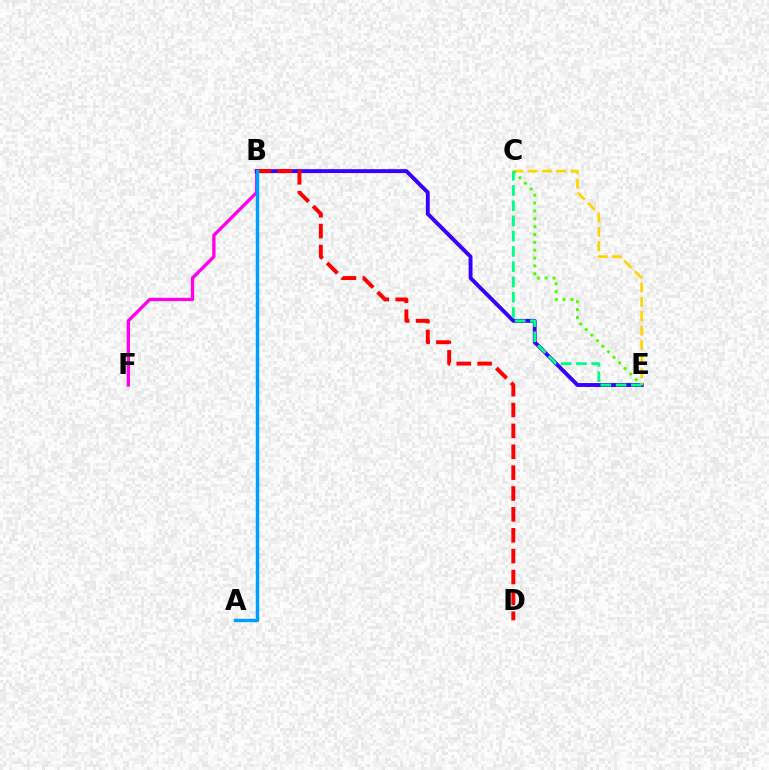{('B', 'F'): [{'color': '#ff00ed', 'line_style': 'solid', 'thickness': 2.4}], ('B', 'E'): [{'color': '#3700ff', 'line_style': 'solid', 'thickness': 2.8}], ('C', 'E'): [{'color': '#ffd500', 'line_style': 'dashed', 'thickness': 1.94}, {'color': '#4fff00', 'line_style': 'dotted', 'thickness': 2.14}, {'color': '#00ff86', 'line_style': 'dashed', 'thickness': 2.07}], ('B', 'D'): [{'color': '#ff0000', 'line_style': 'dashed', 'thickness': 2.83}], ('A', 'B'): [{'color': '#009eff', 'line_style': 'solid', 'thickness': 2.48}]}